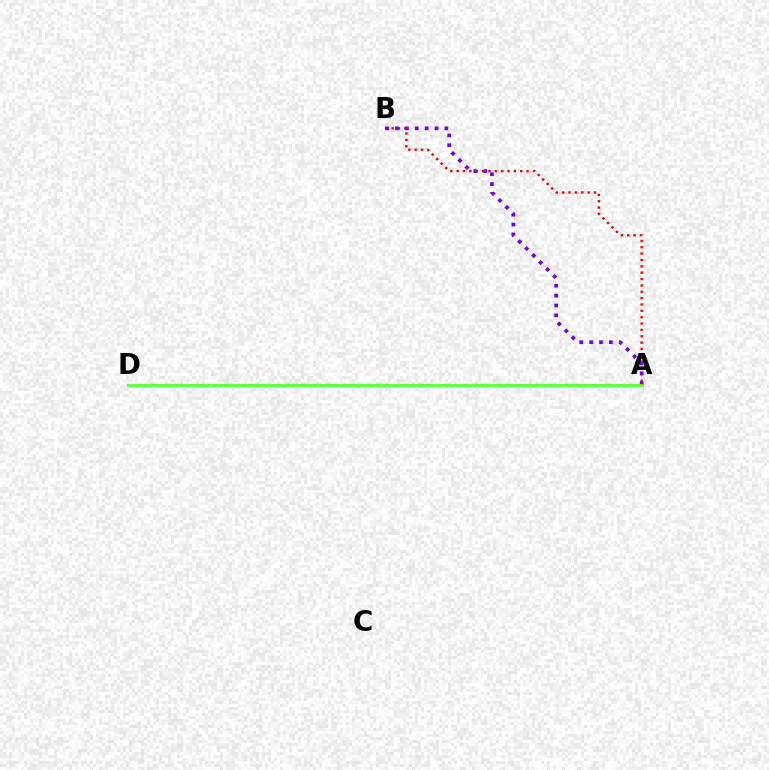{('A', 'D'): [{'color': '#00fff6', 'line_style': 'solid', 'thickness': 2.31}, {'color': '#84ff00', 'line_style': 'solid', 'thickness': 1.82}], ('A', 'B'): [{'color': '#ff0000', 'line_style': 'dotted', 'thickness': 1.73}, {'color': '#7200ff', 'line_style': 'dotted', 'thickness': 2.68}]}